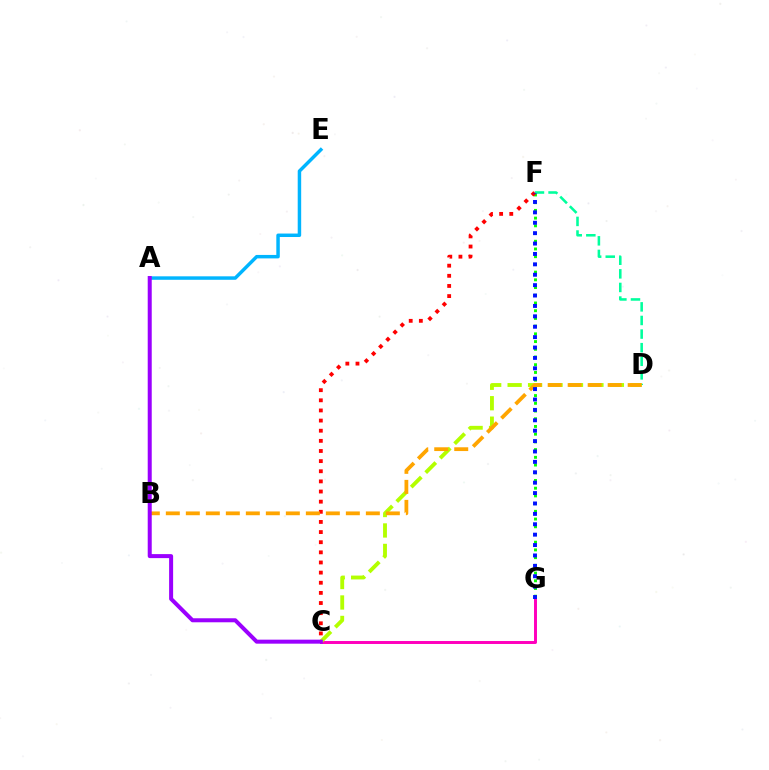{('A', 'E'): [{'color': '#00b5ff', 'line_style': 'solid', 'thickness': 2.5}], ('C', 'G'): [{'color': '#ff00bd', 'line_style': 'solid', 'thickness': 2.13}], ('F', 'G'): [{'color': '#08ff00', 'line_style': 'dotted', 'thickness': 2.1}, {'color': '#0010ff', 'line_style': 'dotted', 'thickness': 2.82}], ('D', 'F'): [{'color': '#00ff9d', 'line_style': 'dashed', 'thickness': 1.85}], ('C', 'D'): [{'color': '#b3ff00', 'line_style': 'dashed', 'thickness': 2.78}], ('C', 'F'): [{'color': '#ff0000', 'line_style': 'dotted', 'thickness': 2.75}], ('B', 'D'): [{'color': '#ffa500', 'line_style': 'dashed', 'thickness': 2.72}], ('A', 'C'): [{'color': '#9b00ff', 'line_style': 'solid', 'thickness': 2.89}]}